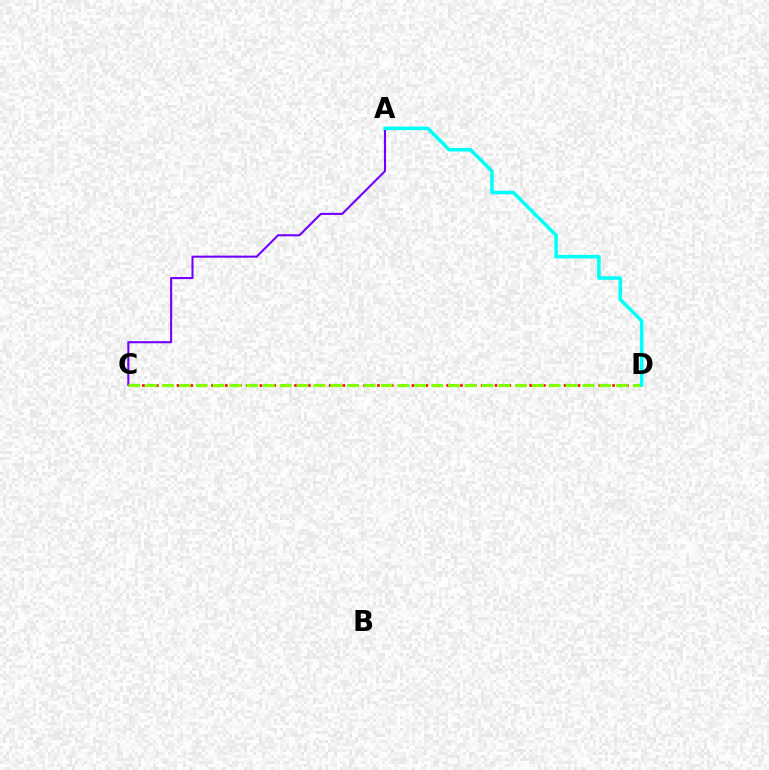{('C', 'D'): [{'color': '#ff0000', 'line_style': 'dotted', 'thickness': 1.88}, {'color': '#84ff00', 'line_style': 'dashed', 'thickness': 2.28}], ('A', 'C'): [{'color': '#7200ff', 'line_style': 'solid', 'thickness': 1.5}], ('A', 'D'): [{'color': '#00fff6', 'line_style': 'solid', 'thickness': 2.55}]}